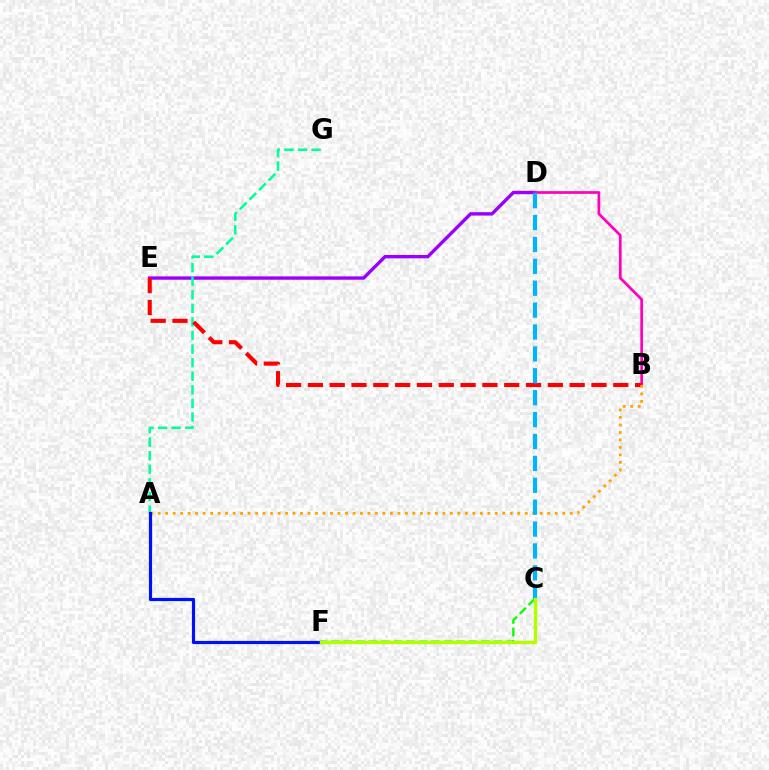{('D', 'E'): [{'color': '#9b00ff', 'line_style': 'solid', 'thickness': 2.43}], ('B', 'D'): [{'color': '#ff00bd', 'line_style': 'solid', 'thickness': 1.96}], ('A', 'G'): [{'color': '#00ff9d', 'line_style': 'dashed', 'thickness': 1.85}], ('B', 'E'): [{'color': '#ff0000', 'line_style': 'dashed', 'thickness': 2.96}], ('A', 'B'): [{'color': '#ffa500', 'line_style': 'dotted', 'thickness': 2.04}], ('C', 'F'): [{'color': '#08ff00', 'line_style': 'dashed', 'thickness': 1.7}, {'color': '#b3ff00', 'line_style': 'solid', 'thickness': 2.46}], ('A', 'F'): [{'color': '#0010ff', 'line_style': 'solid', 'thickness': 2.28}], ('C', 'D'): [{'color': '#00b5ff', 'line_style': 'dashed', 'thickness': 2.97}]}